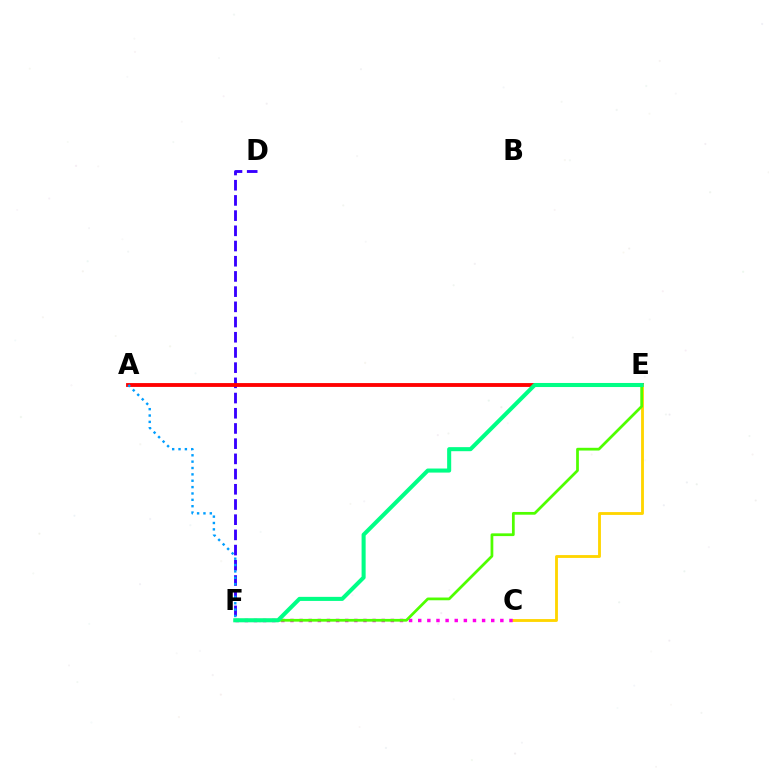{('D', 'F'): [{'color': '#3700ff', 'line_style': 'dashed', 'thickness': 2.07}], ('A', 'E'): [{'color': '#ff0000', 'line_style': 'solid', 'thickness': 2.77}], ('C', 'E'): [{'color': '#ffd500', 'line_style': 'solid', 'thickness': 2.06}], ('C', 'F'): [{'color': '#ff00ed', 'line_style': 'dotted', 'thickness': 2.48}], ('A', 'F'): [{'color': '#009eff', 'line_style': 'dotted', 'thickness': 1.73}], ('E', 'F'): [{'color': '#4fff00', 'line_style': 'solid', 'thickness': 1.97}, {'color': '#00ff86', 'line_style': 'solid', 'thickness': 2.92}]}